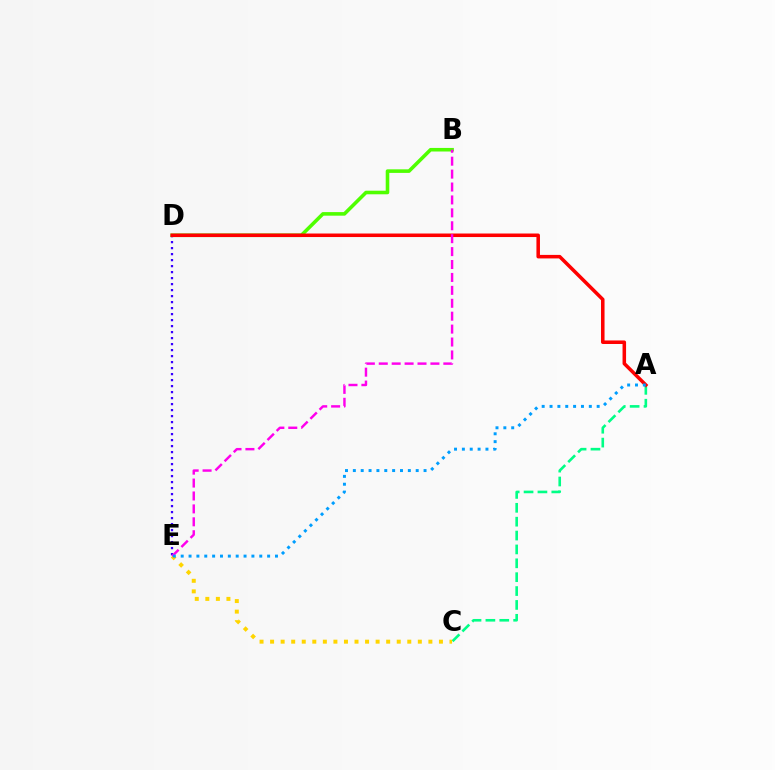{('D', 'E'): [{'color': '#3700ff', 'line_style': 'dotted', 'thickness': 1.63}], ('A', 'C'): [{'color': '#00ff86', 'line_style': 'dashed', 'thickness': 1.88}], ('C', 'E'): [{'color': '#ffd500', 'line_style': 'dotted', 'thickness': 2.87}], ('B', 'D'): [{'color': '#4fff00', 'line_style': 'solid', 'thickness': 2.57}], ('A', 'D'): [{'color': '#ff0000', 'line_style': 'solid', 'thickness': 2.54}], ('B', 'E'): [{'color': '#ff00ed', 'line_style': 'dashed', 'thickness': 1.75}], ('A', 'E'): [{'color': '#009eff', 'line_style': 'dotted', 'thickness': 2.13}]}